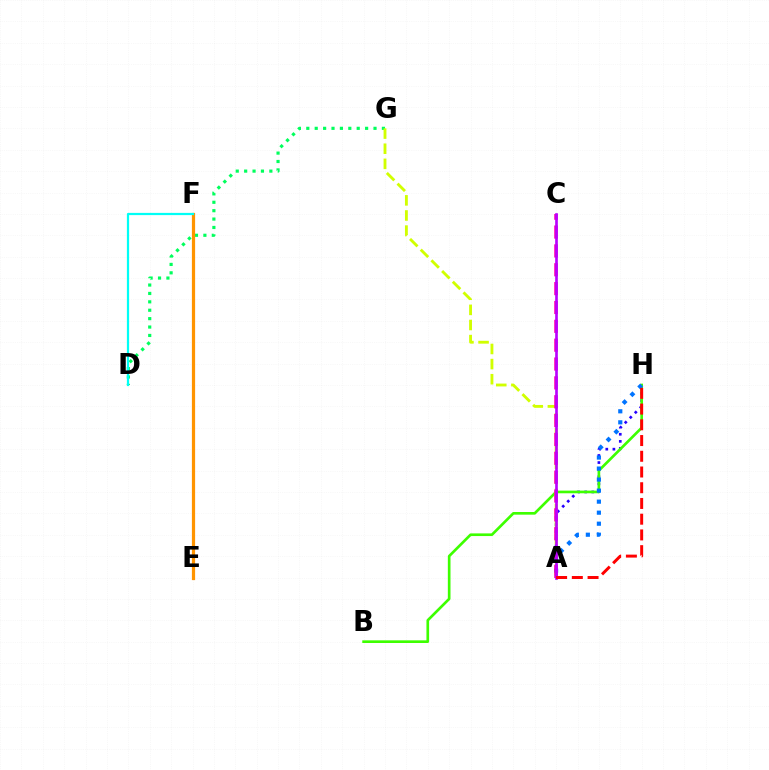{('A', 'H'): [{'color': '#2500ff', 'line_style': 'dotted', 'thickness': 1.93}, {'color': '#0074ff', 'line_style': 'dotted', 'thickness': 3.0}, {'color': '#ff0000', 'line_style': 'dashed', 'thickness': 2.14}], ('D', 'G'): [{'color': '#00ff5c', 'line_style': 'dotted', 'thickness': 2.28}], ('B', 'H'): [{'color': '#3dff00', 'line_style': 'solid', 'thickness': 1.92}], ('E', 'F'): [{'color': '#ff9400', 'line_style': 'solid', 'thickness': 2.32}], ('D', 'F'): [{'color': '#00fff6', 'line_style': 'solid', 'thickness': 1.6}], ('A', 'G'): [{'color': '#d1ff00', 'line_style': 'dashed', 'thickness': 2.05}], ('A', 'C'): [{'color': '#ff00ac', 'line_style': 'dashed', 'thickness': 2.56}, {'color': '#b900ff', 'line_style': 'solid', 'thickness': 1.91}]}